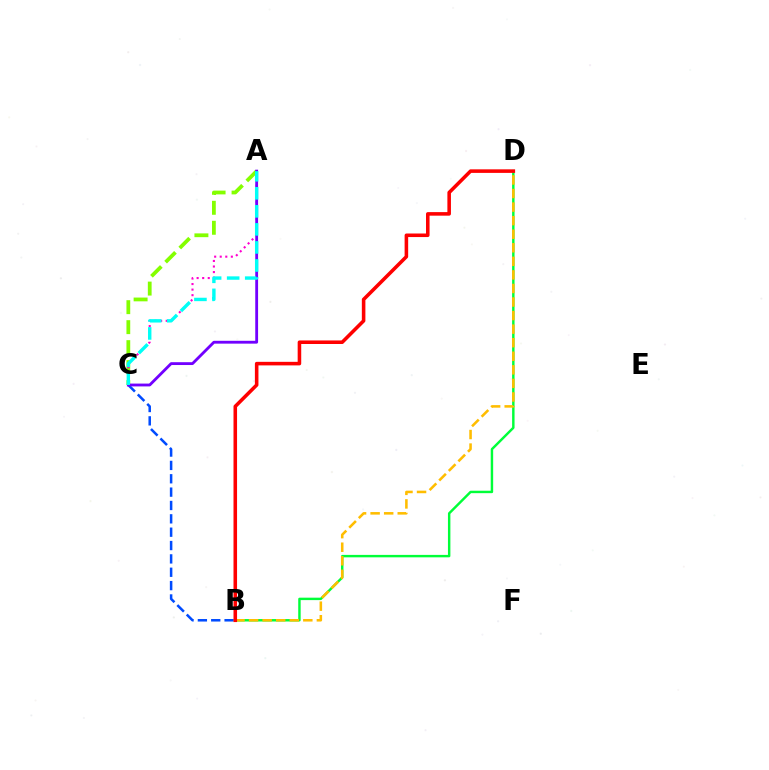{('A', 'C'): [{'color': '#84ff00', 'line_style': 'dashed', 'thickness': 2.71}, {'color': '#ff00cf', 'line_style': 'dotted', 'thickness': 1.51}, {'color': '#7200ff', 'line_style': 'solid', 'thickness': 2.04}, {'color': '#00fff6', 'line_style': 'dashed', 'thickness': 2.45}], ('B', 'D'): [{'color': '#00ff39', 'line_style': 'solid', 'thickness': 1.75}, {'color': '#ffbd00', 'line_style': 'dashed', 'thickness': 1.84}, {'color': '#ff0000', 'line_style': 'solid', 'thickness': 2.56}], ('B', 'C'): [{'color': '#004bff', 'line_style': 'dashed', 'thickness': 1.81}]}